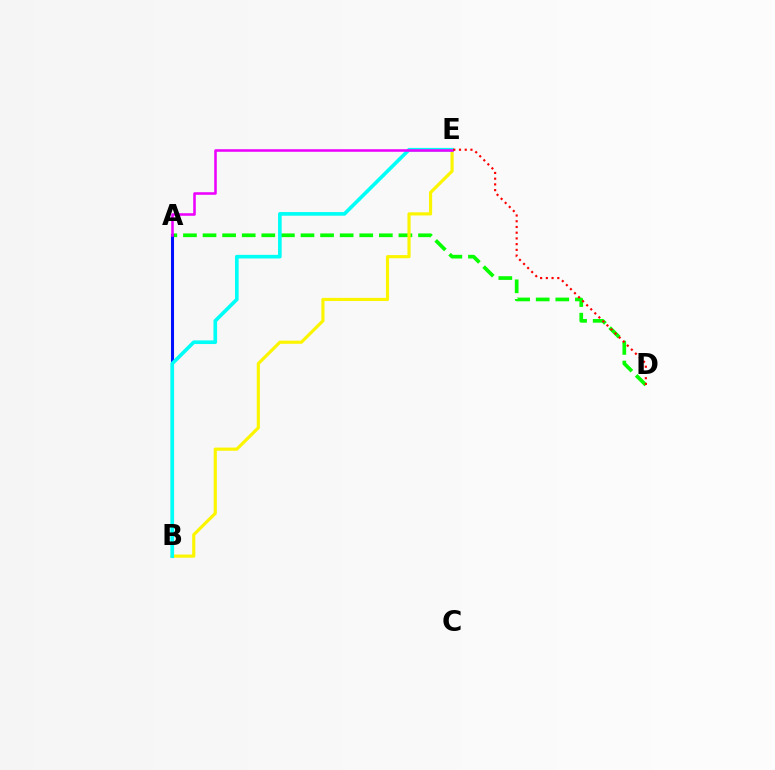{('A', 'D'): [{'color': '#08ff00', 'line_style': 'dashed', 'thickness': 2.66}], ('A', 'B'): [{'color': '#0010ff', 'line_style': 'solid', 'thickness': 2.21}], ('B', 'E'): [{'color': '#fcf500', 'line_style': 'solid', 'thickness': 2.27}, {'color': '#00fff6', 'line_style': 'solid', 'thickness': 2.62}], ('A', 'E'): [{'color': '#ee00ff', 'line_style': 'solid', 'thickness': 1.84}], ('D', 'E'): [{'color': '#ff0000', 'line_style': 'dotted', 'thickness': 1.56}]}